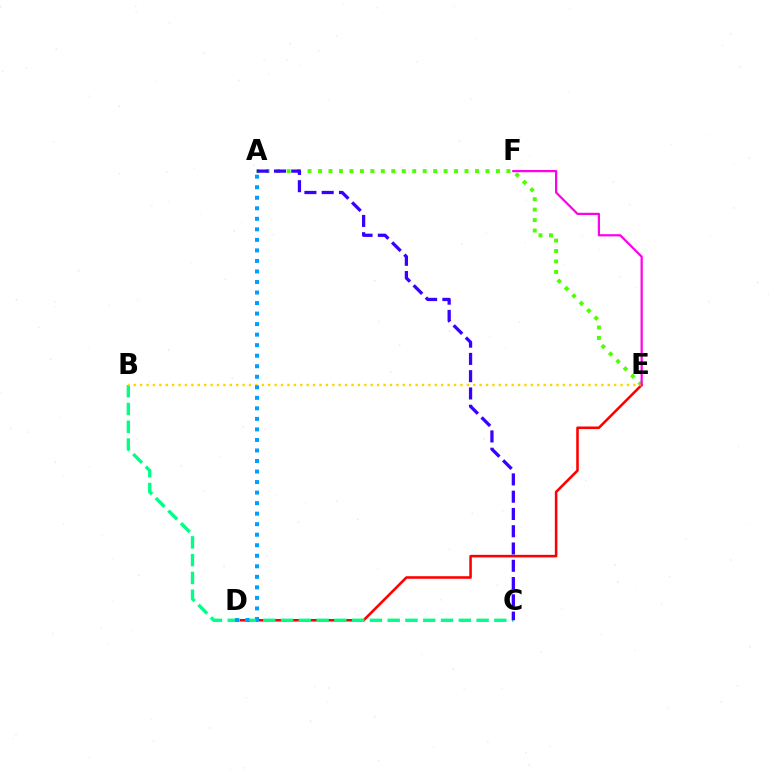{('A', 'E'): [{'color': '#4fff00', 'line_style': 'dotted', 'thickness': 2.84}], ('D', 'E'): [{'color': '#ff0000', 'line_style': 'solid', 'thickness': 1.85}], ('B', 'C'): [{'color': '#00ff86', 'line_style': 'dashed', 'thickness': 2.41}], ('B', 'E'): [{'color': '#ffd500', 'line_style': 'dotted', 'thickness': 1.74}], ('A', 'D'): [{'color': '#009eff', 'line_style': 'dotted', 'thickness': 2.86}], ('A', 'C'): [{'color': '#3700ff', 'line_style': 'dashed', 'thickness': 2.35}], ('E', 'F'): [{'color': '#ff00ed', 'line_style': 'solid', 'thickness': 1.6}]}